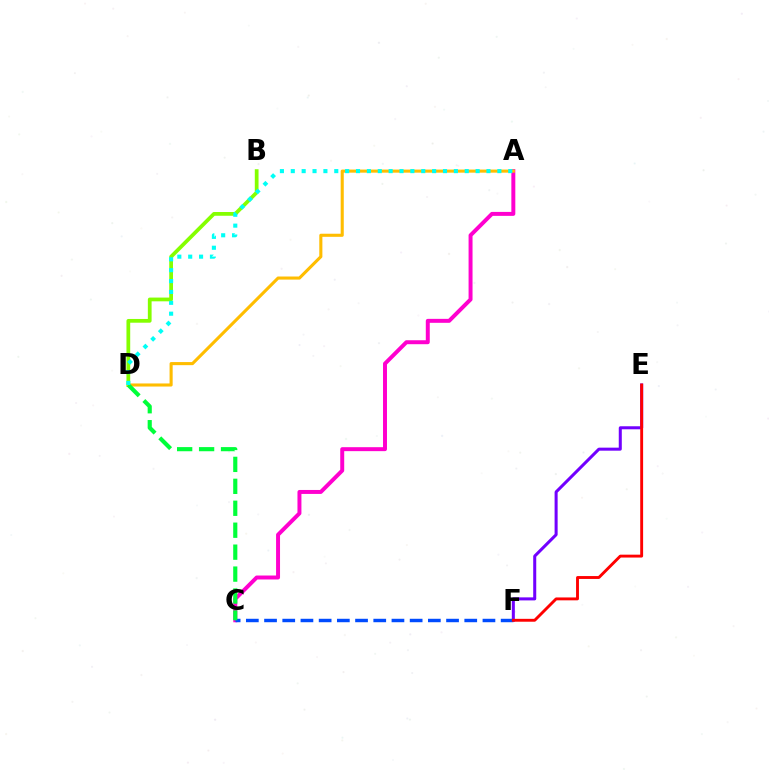{('E', 'F'): [{'color': '#7200ff', 'line_style': 'solid', 'thickness': 2.18}, {'color': '#ff0000', 'line_style': 'solid', 'thickness': 2.08}], ('A', 'C'): [{'color': '#ff00cf', 'line_style': 'solid', 'thickness': 2.85}], ('C', 'F'): [{'color': '#004bff', 'line_style': 'dashed', 'thickness': 2.47}], ('B', 'D'): [{'color': '#84ff00', 'line_style': 'solid', 'thickness': 2.7}], ('A', 'D'): [{'color': '#ffbd00', 'line_style': 'solid', 'thickness': 2.22}, {'color': '#00fff6', 'line_style': 'dotted', 'thickness': 2.95}], ('C', 'D'): [{'color': '#00ff39', 'line_style': 'dashed', 'thickness': 2.98}]}